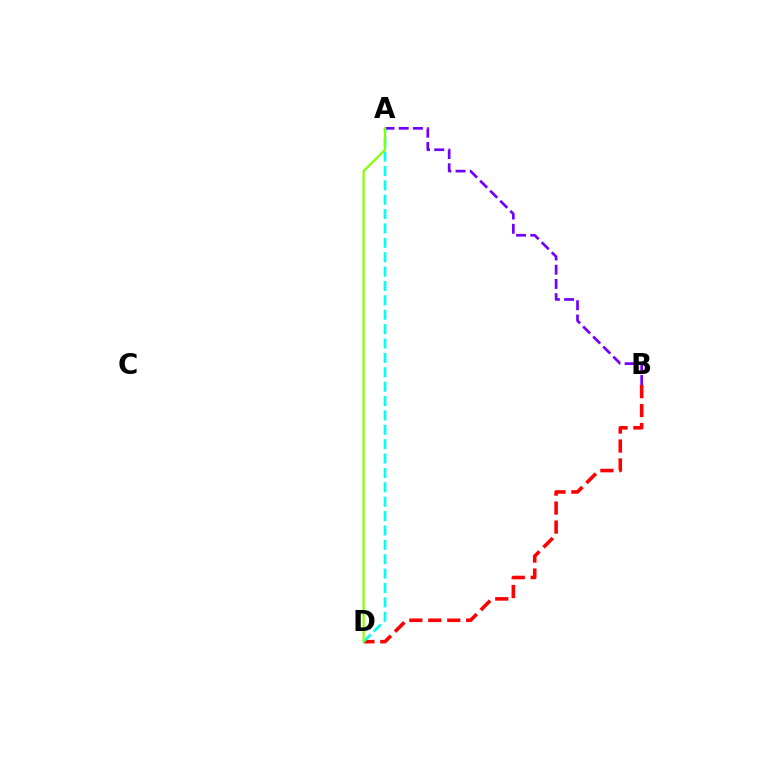{('B', 'D'): [{'color': '#ff0000', 'line_style': 'dashed', 'thickness': 2.57}], ('A', 'B'): [{'color': '#7200ff', 'line_style': 'dashed', 'thickness': 1.93}], ('A', 'D'): [{'color': '#00fff6', 'line_style': 'dashed', 'thickness': 1.95}, {'color': '#84ff00', 'line_style': 'solid', 'thickness': 1.59}]}